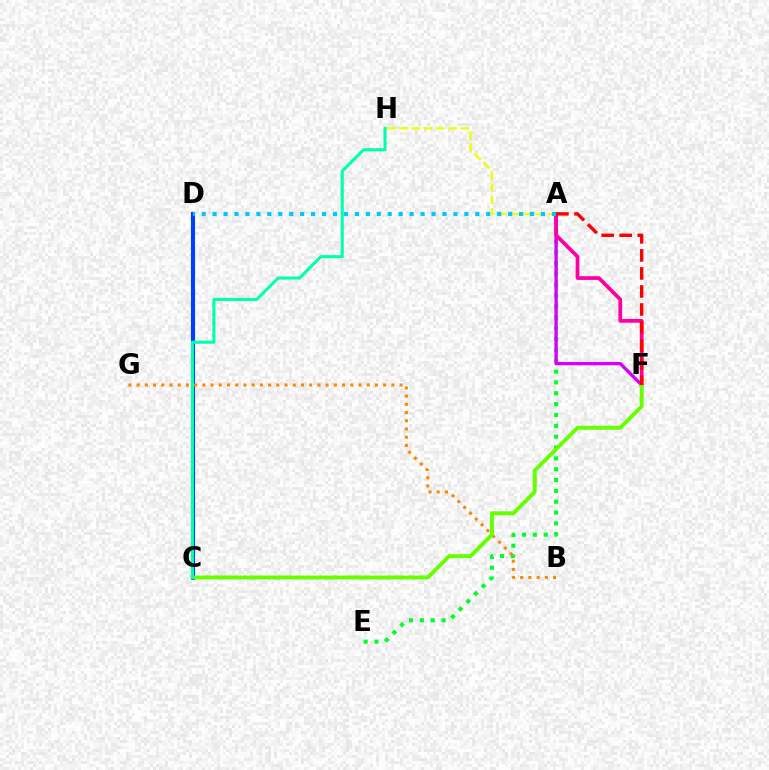{('A', 'E'): [{'color': '#00ff27', 'line_style': 'dotted', 'thickness': 2.95}], ('A', 'F'): [{'color': '#d600ff', 'line_style': 'solid', 'thickness': 2.41}, {'color': '#ff00a0', 'line_style': 'solid', 'thickness': 2.69}, {'color': '#ff0000', 'line_style': 'dashed', 'thickness': 2.45}], ('C', 'D'): [{'color': '#4f00ff', 'line_style': 'dashed', 'thickness': 2.1}, {'color': '#003fff', 'line_style': 'solid', 'thickness': 2.94}], ('B', 'G'): [{'color': '#ff8800', 'line_style': 'dotted', 'thickness': 2.23}], ('C', 'F'): [{'color': '#66ff00', 'line_style': 'solid', 'thickness': 2.81}], ('A', 'H'): [{'color': '#eeff00', 'line_style': 'dashed', 'thickness': 1.67}], ('A', 'D'): [{'color': '#00c7ff', 'line_style': 'dotted', 'thickness': 2.97}], ('C', 'H'): [{'color': '#00ffaf', 'line_style': 'solid', 'thickness': 2.2}]}